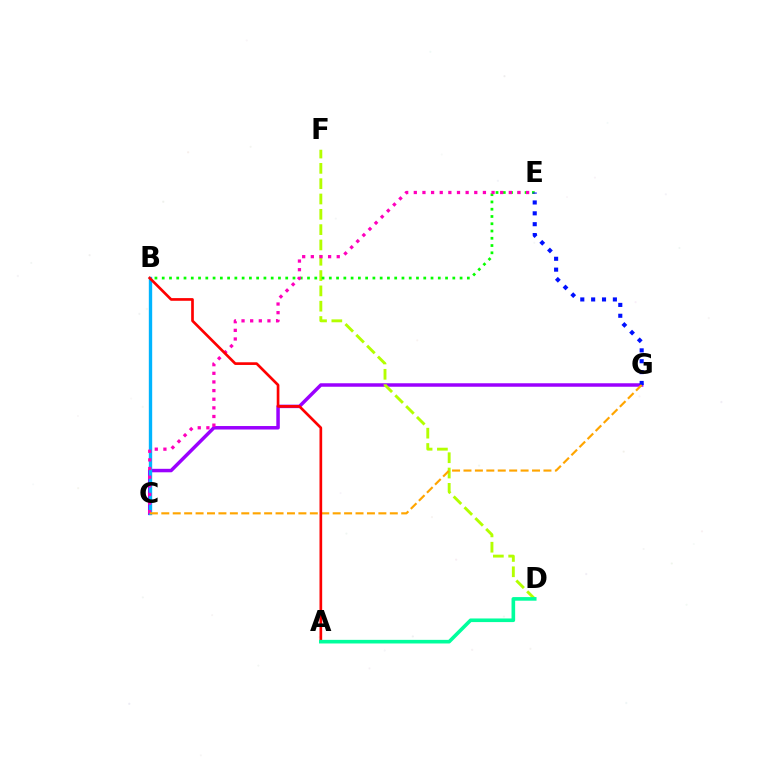{('C', 'G'): [{'color': '#9b00ff', 'line_style': 'solid', 'thickness': 2.51}, {'color': '#ffa500', 'line_style': 'dashed', 'thickness': 1.55}], ('B', 'C'): [{'color': '#00b5ff', 'line_style': 'solid', 'thickness': 2.42}], ('D', 'F'): [{'color': '#b3ff00', 'line_style': 'dashed', 'thickness': 2.08}], ('B', 'E'): [{'color': '#08ff00', 'line_style': 'dotted', 'thickness': 1.97}], ('E', 'G'): [{'color': '#0010ff', 'line_style': 'dotted', 'thickness': 2.95}], ('C', 'E'): [{'color': '#ff00bd', 'line_style': 'dotted', 'thickness': 2.35}], ('A', 'B'): [{'color': '#ff0000', 'line_style': 'solid', 'thickness': 1.93}], ('A', 'D'): [{'color': '#00ff9d', 'line_style': 'solid', 'thickness': 2.6}]}